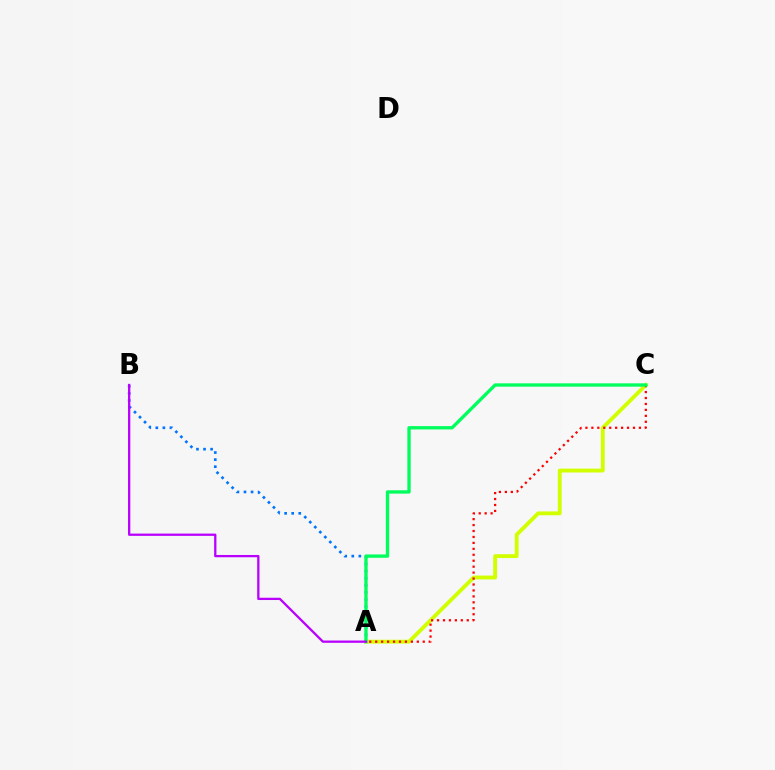{('A', 'B'): [{'color': '#0074ff', 'line_style': 'dotted', 'thickness': 1.92}, {'color': '#b900ff', 'line_style': 'solid', 'thickness': 1.64}], ('A', 'C'): [{'color': '#d1ff00', 'line_style': 'solid', 'thickness': 2.77}, {'color': '#ff0000', 'line_style': 'dotted', 'thickness': 1.62}, {'color': '#00ff5c', 'line_style': 'solid', 'thickness': 2.4}]}